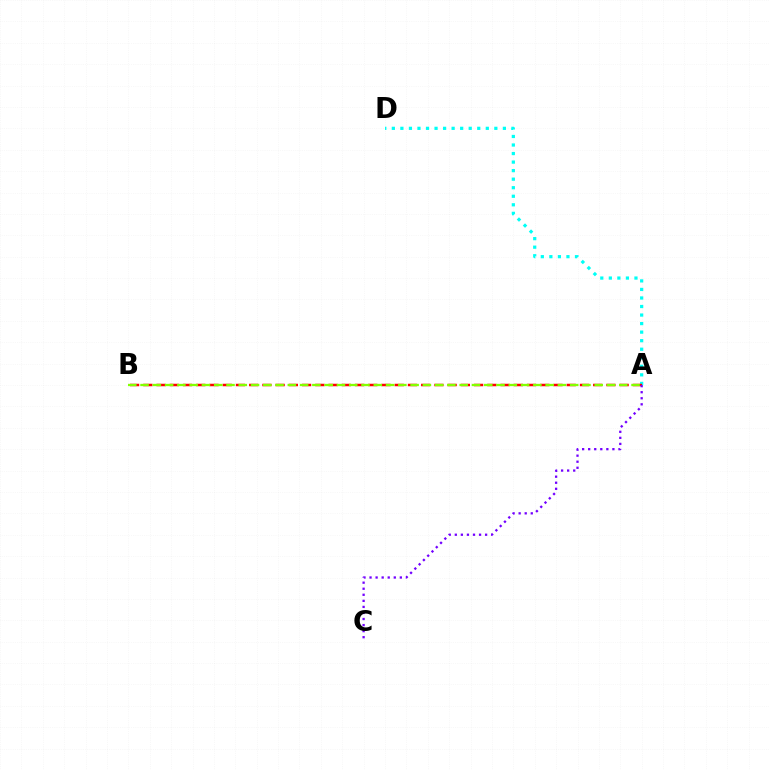{('A', 'D'): [{'color': '#00fff6', 'line_style': 'dotted', 'thickness': 2.32}], ('A', 'B'): [{'color': '#ff0000', 'line_style': 'dashed', 'thickness': 1.8}, {'color': '#84ff00', 'line_style': 'dashed', 'thickness': 1.67}], ('A', 'C'): [{'color': '#7200ff', 'line_style': 'dotted', 'thickness': 1.65}]}